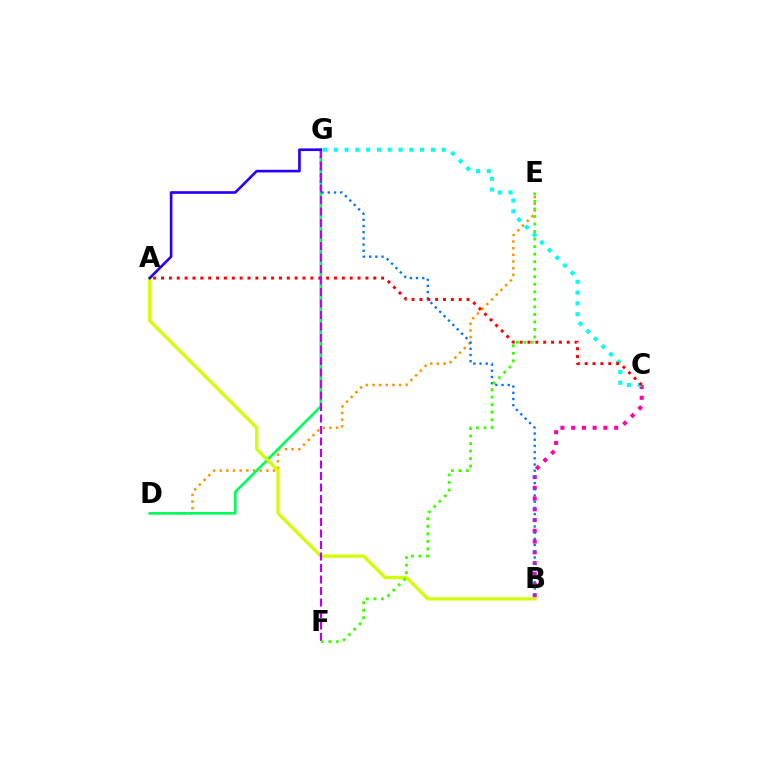{('B', 'C'): [{'color': '#ff00ac', 'line_style': 'dotted', 'thickness': 2.92}], ('D', 'E'): [{'color': '#ff9400', 'line_style': 'dotted', 'thickness': 1.81}], ('D', 'G'): [{'color': '#00ff5c', 'line_style': 'solid', 'thickness': 1.92}], ('A', 'B'): [{'color': '#d1ff00', 'line_style': 'solid', 'thickness': 2.34}], ('C', 'G'): [{'color': '#00fff6', 'line_style': 'dotted', 'thickness': 2.93}], ('B', 'G'): [{'color': '#0074ff', 'line_style': 'dotted', 'thickness': 1.68}], ('A', 'C'): [{'color': '#ff0000', 'line_style': 'dotted', 'thickness': 2.14}], ('F', 'G'): [{'color': '#b900ff', 'line_style': 'dashed', 'thickness': 1.56}], ('A', 'G'): [{'color': '#2500ff', 'line_style': 'solid', 'thickness': 1.91}], ('E', 'F'): [{'color': '#3dff00', 'line_style': 'dotted', 'thickness': 2.05}]}